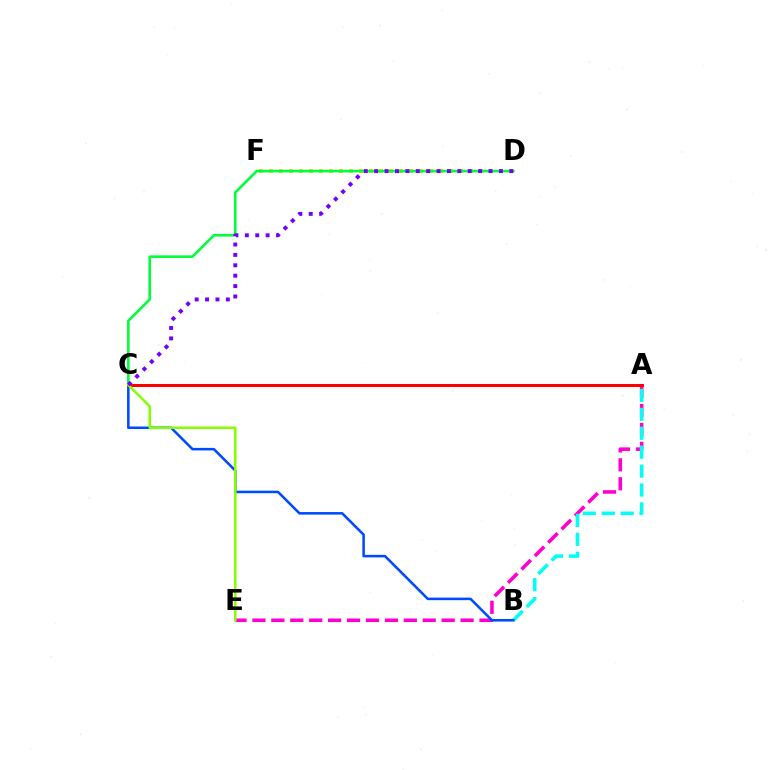{('A', 'E'): [{'color': '#ff00cf', 'line_style': 'dashed', 'thickness': 2.57}], ('A', 'B'): [{'color': '#00fff6', 'line_style': 'dashed', 'thickness': 2.57}], ('D', 'F'): [{'color': '#ffbd00', 'line_style': 'dotted', 'thickness': 2.72}], ('B', 'C'): [{'color': '#004bff', 'line_style': 'solid', 'thickness': 1.84}], ('C', 'D'): [{'color': '#00ff39', 'line_style': 'solid', 'thickness': 1.87}, {'color': '#7200ff', 'line_style': 'dotted', 'thickness': 2.82}], ('A', 'C'): [{'color': '#ff0000', 'line_style': 'solid', 'thickness': 2.18}], ('C', 'E'): [{'color': '#84ff00', 'line_style': 'solid', 'thickness': 1.82}]}